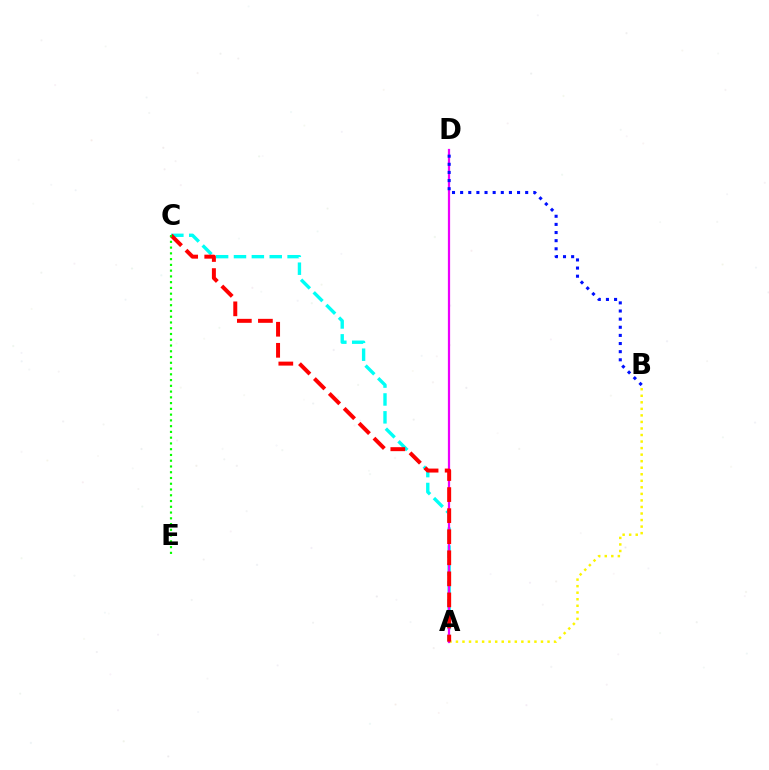{('A', 'B'): [{'color': '#fcf500', 'line_style': 'dotted', 'thickness': 1.78}], ('A', 'C'): [{'color': '#00fff6', 'line_style': 'dashed', 'thickness': 2.43}, {'color': '#ff0000', 'line_style': 'dashed', 'thickness': 2.86}], ('A', 'D'): [{'color': '#ee00ff', 'line_style': 'solid', 'thickness': 1.61}], ('C', 'E'): [{'color': '#08ff00', 'line_style': 'dotted', 'thickness': 1.56}], ('B', 'D'): [{'color': '#0010ff', 'line_style': 'dotted', 'thickness': 2.21}]}